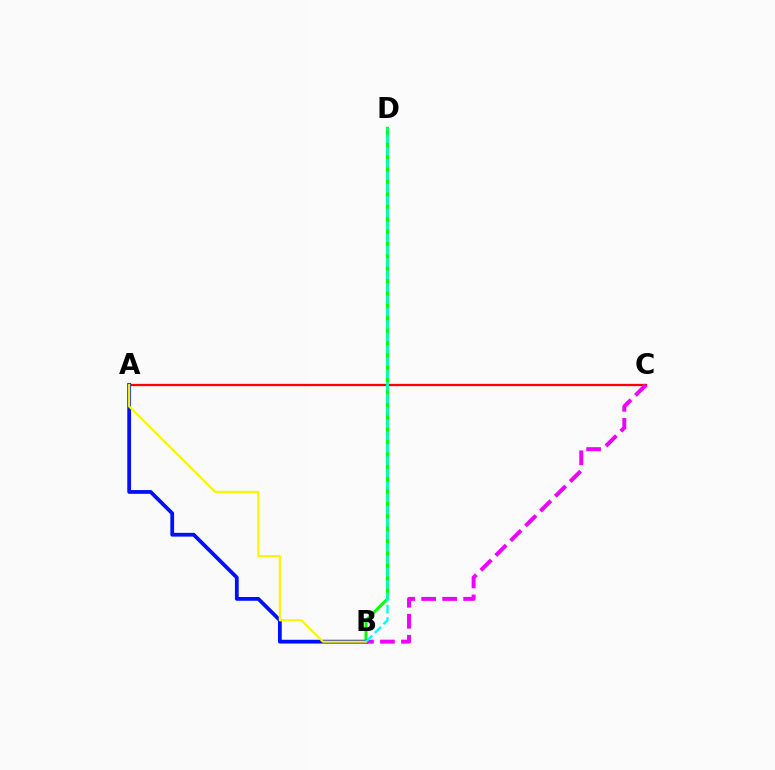{('A', 'C'): [{'color': '#ff0000', 'line_style': 'solid', 'thickness': 1.64}], ('B', 'D'): [{'color': '#08ff00', 'line_style': 'solid', 'thickness': 2.15}, {'color': '#00fff6', 'line_style': 'dashed', 'thickness': 1.68}], ('A', 'B'): [{'color': '#0010ff', 'line_style': 'solid', 'thickness': 2.72}, {'color': '#fcf500', 'line_style': 'solid', 'thickness': 1.58}], ('B', 'C'): [{'color': '#ee00ff', 'line_style': 'dashed', 'thickness': 2.85}]}